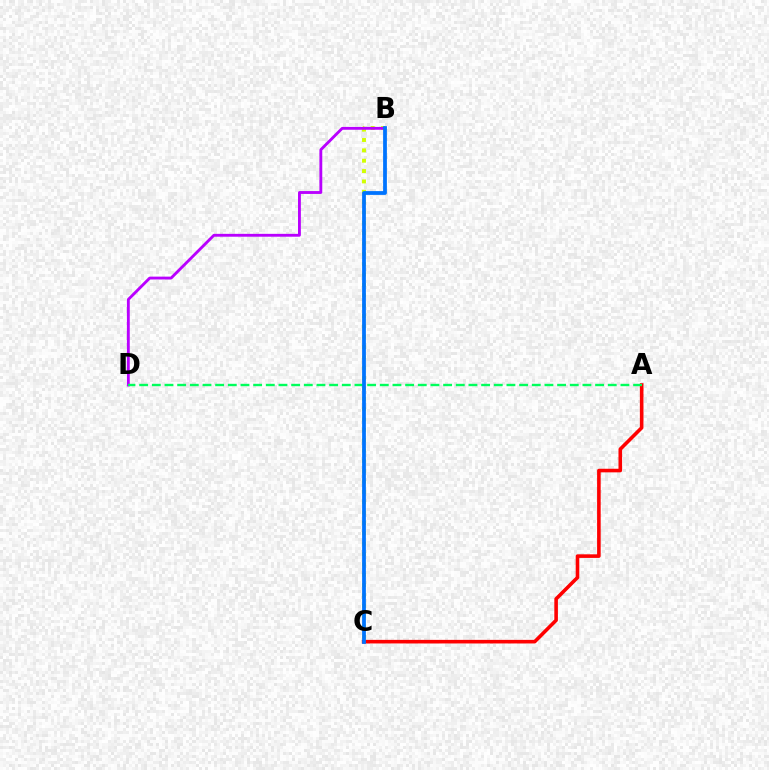{('A', 'C'): [{'color': '#ff0000', 'line_style': 'solid', 'thickness': 2.58}], ('B', 'C'): [{'color': '#d1ff00', 'line_style': 'dotted', 'thickness': 2.81}, {'color': '#0074ff', 'line_style': 'solid', 'thickness': 2.72}], ('B', 'D'): [{'color': '#b900ff', 'line_style': 'solid', 'thickness': 2.06}], ('A', 'D'): [{'color': '#00ff5c', 'line_style': 'dashed', 'thickness': 1.72}]}